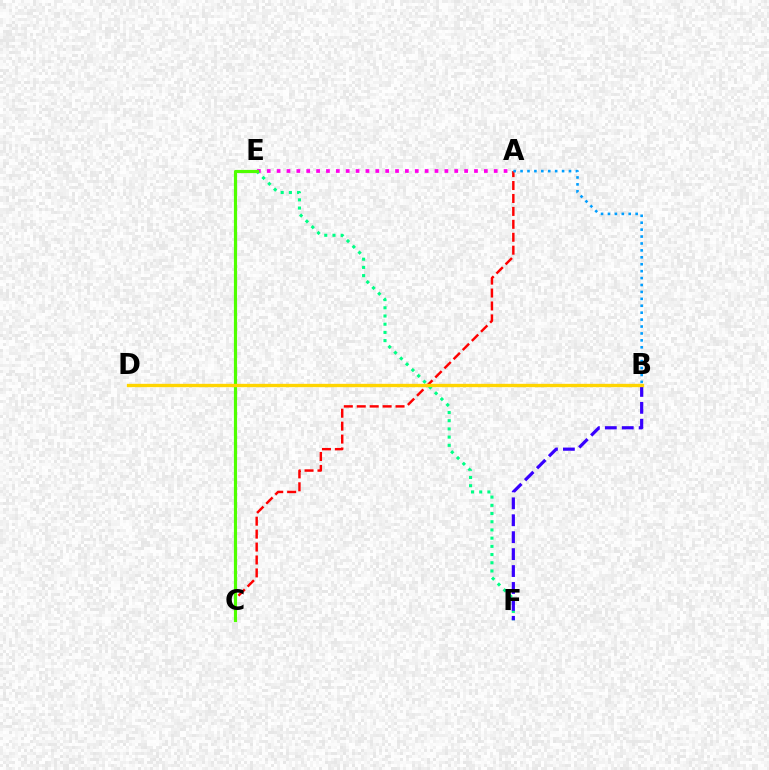{('A', 'C'): [{'color': '#ff0000', 'line_style': 'dashed', 'thickness': 1.76}], ('A', 'E'): [{'color': '#ff00ed', 'line_style': 'dotted', 'thickness': 2.68}], ('E', 'F'): [{'color': '#00ff86', 'line_style': 'dotted', 'thickness': 2.23}], ('C', 'E'): [{'color': '#4fff00', 'line_style': 'solid', 'thickness': 2.28}], ('B', 'F'): [{'color': '#3700ff', 'line_style': 'dashed', 'thickness': 2.3}], ('A', 'B'): [{'color': '#009eff', 'line_style': 'dotted', 'thickness': 1.88}], ('B', 'D'): [{'color': '#ffd500', 'line_style': 'solid', 'thickness': 2.41}]}